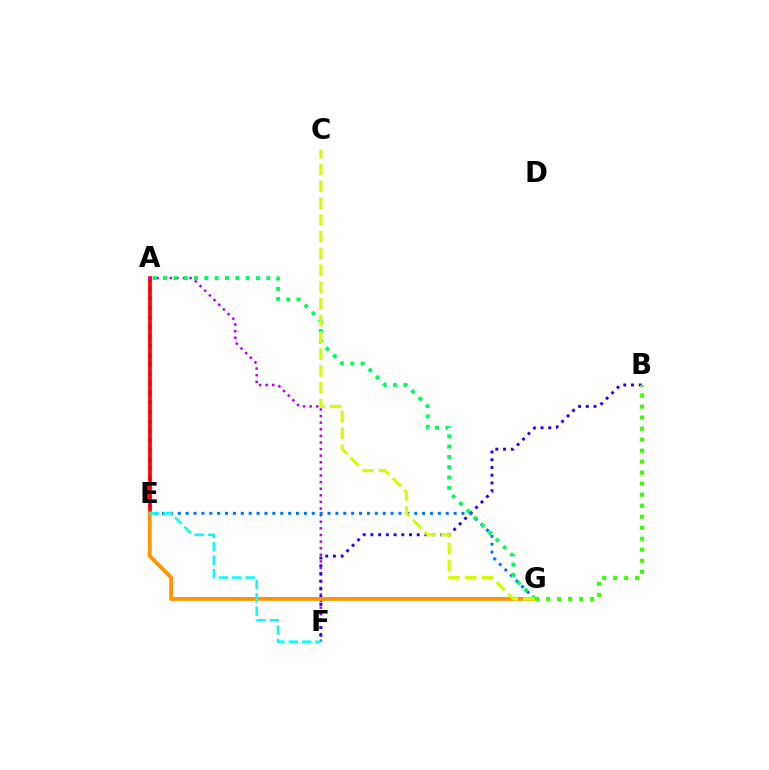{('A', 'E'): [{'color': '#ff00ac', 'line_style': 'dotted', 'thickness': 2.56}, {'color': '#ff0000', 'line_style': 'solid', 'thickness': 2.66}], ('A', 'F'): [{'color': '#b900ff', 'line_style': 'dotted', 'thickness': 1.8}], ('B', 'F'): [{'color': '#2500ff', 'line_style': 'dotted', 'thickness': 2.1}], ('E', 'G'): [{'color': '#0074ff', 'line_style': 'dotted', 'thickness': 2.14}, {'color': '#ff9400', 'line_style': 'solid', 'thickness': 2.76}], ('E', 'F'): [{'color': '#00fff6', 'line_style': 'dashed', 'thickness': 1.82}], ('B', 'G'): [{'color': '#3dff00', 'line_style': 'dotted', 'thickness': 2.99}], ('A', 'G'): [{'color': '#00ff5c', 'line_style': 'dotted', 'thickness': 2.8}], ('C', 'G'): [{'color': '#d1ff00', 'line_style': 'dashed', 'thickness': 2.28}]}